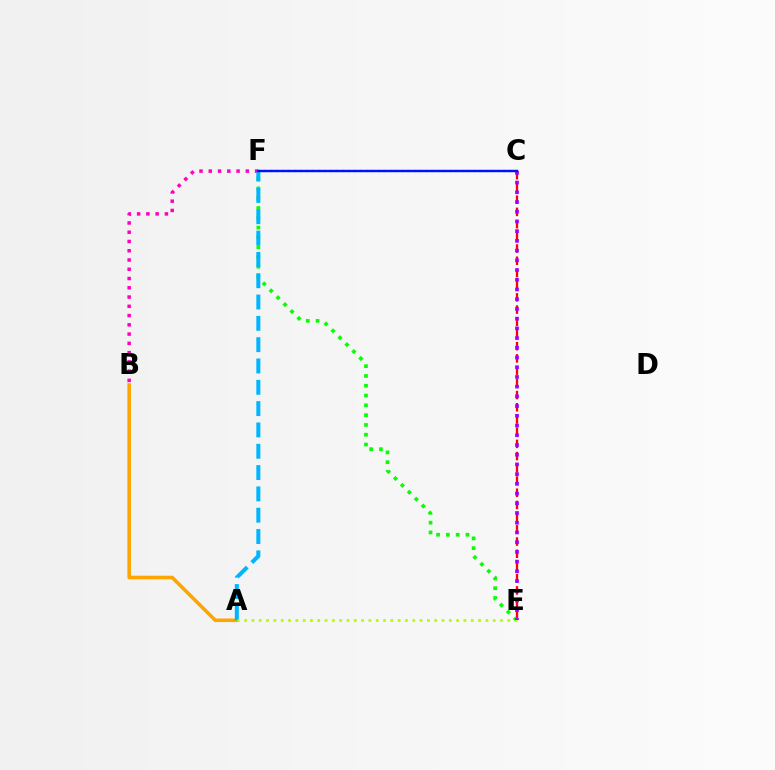{('B', 'F'): [{'color': '#ff00bd', 'line_style': 'dotted', 'thickness': 2.52}], ('C', 'E'): [{'color': '#ff0000', 'line_style': 'dashed', 'thickness': 1.66}, {'color': '#9b00ff', 'line_style': 'dotted', 'thickness': 2.64}], ('E', 'F'): [{'color': '#08ff00', 'line_style': 'dotted', 'thickness': 2.66}], ('A', 'B'): [{'color': '#ffa500', 'line_style': 'solid', 'thickness': 2.57}], ('C', 'F'): [{'color': '#00ff9d', 'line_style': 'dotted', 'thickness': 1.63}, {'color': '#0010ff', 'line_style': 'solid', 'thickness': 1.74}], ('A', 'F'): [{'color': '#00b5ff', 'line_style': 'dashed', 'thickness': 2.9}], ('A', 'E'): [{'color': '#b3ff00', 'line_style': 'dotted', 'thickness': 1.99}]}